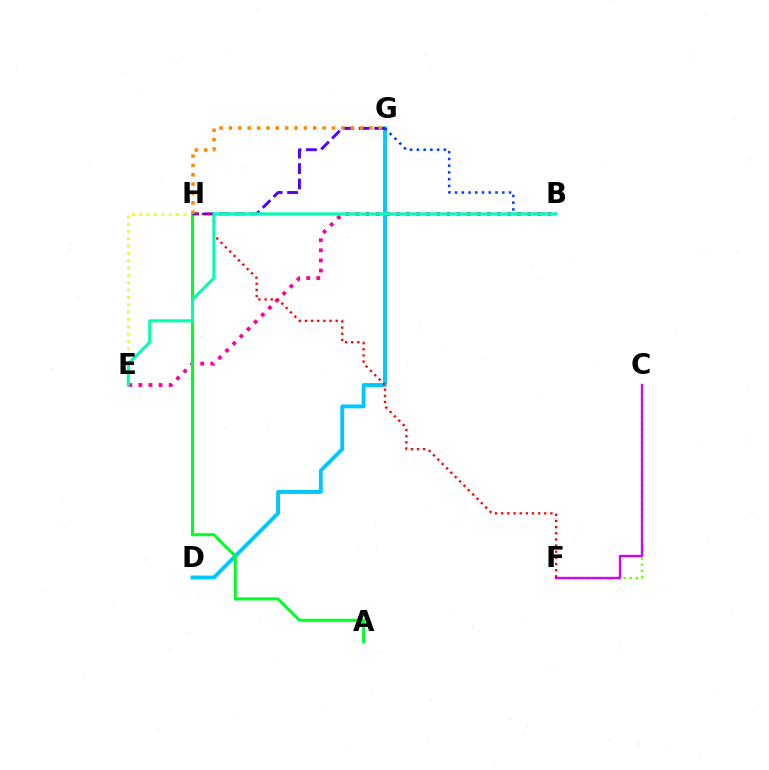{('C', 'F'): [{'color': '#66ff00', 'line_style': 'dotted', 'thickness': 1.67}, {'color': '#d600ff', 'line_style': 'solid', 'thickness': 1.7}], ('E', 'H'): [{'color': '#eeff00', 'line_style': 'dotted', 'thickness': 1.99}], ('B', 'E'): [{'color': '#ff00a0', 'line_style': 'dotted', 'thickness': 2.74}, {'color': '#00ffaf', 'line_style': 'solid', 'thickness': 2.2}], ('D', 'G'): [{'color': '#00c7ff', 'line_style': 'solid', 'thickness': 2.78}], ('A', 'H'): [{'color': '#00ff27', 'line_style': 'solid', 'thickness': 2.21}], ('G', 'H'): [{'color': '#4f00ff', 'line_style': 'dashed', 'thickness': 2.09}, {'color': '#ff8800', 'line_style': 'dotted', 'thickness': 2.54}], ('B', 'G'): [{'color': '#003fff', 'line_style': 'dotted', 'thickness': 1.83}], ('F', 'H'): [{'color': '#ff0000', 'line_style': 'dotted', 'thickness': 1.67}]}